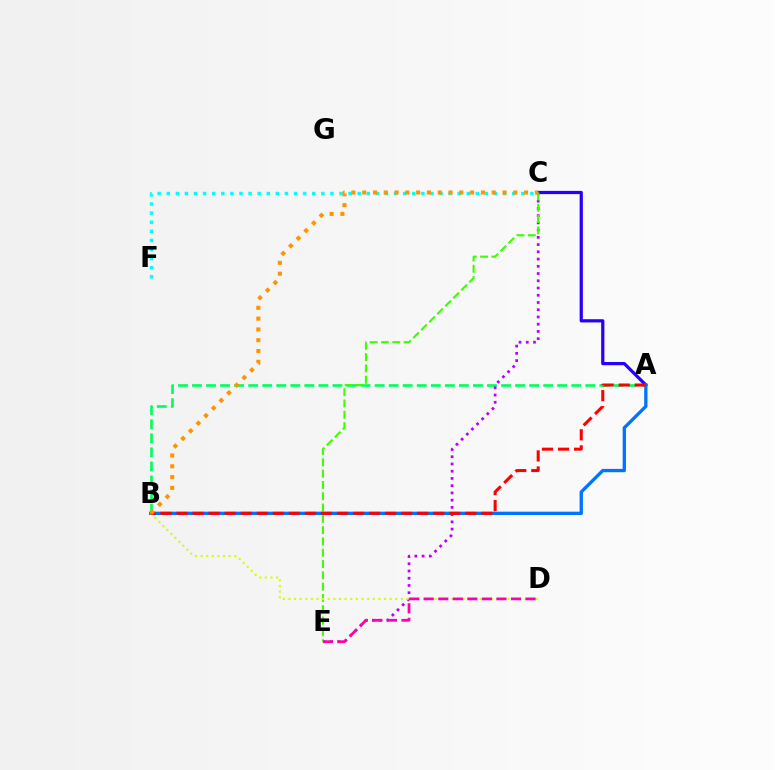{('A', 'C'): [{'color': '#2500ff', 'line_style': 'solid', 'thickness': 2.32}], ('A', 'B'): [{'color': '#00ff5c', 'line_style': 'dashed', 'thickness': 1.91}, {'color': '#0074ff', 'line_style': 'solid', 'thickness': 2.39}, {'color': '#ff0000', 'line_style': 'dashed', 'thickness': 2.18}], ('C', 'E'): [{'color': '#b900ff', 'line_style': 'dotted', 'thickness': 1.97}, {'color': '#3dff00', 'line_style': 'dashed', 'thickness': 1.54}], ('C', 'F'): [{'color': '#00fff6', 'line_style': 'dotted', 'thickness': 2.47}], ('B', 'D'): [{'color': '#d1ff00', 'line_style': 'dotted', 'thickness': 1.53}], ('D', 'E'): [{'color': '#ff00ac', 'line_style': 'dashed', 'thickness': 1.98}], ('B', 'C'): [{'color': '#ff9400', 'line_style': 'dotted', 'thickness': 2.93}]}